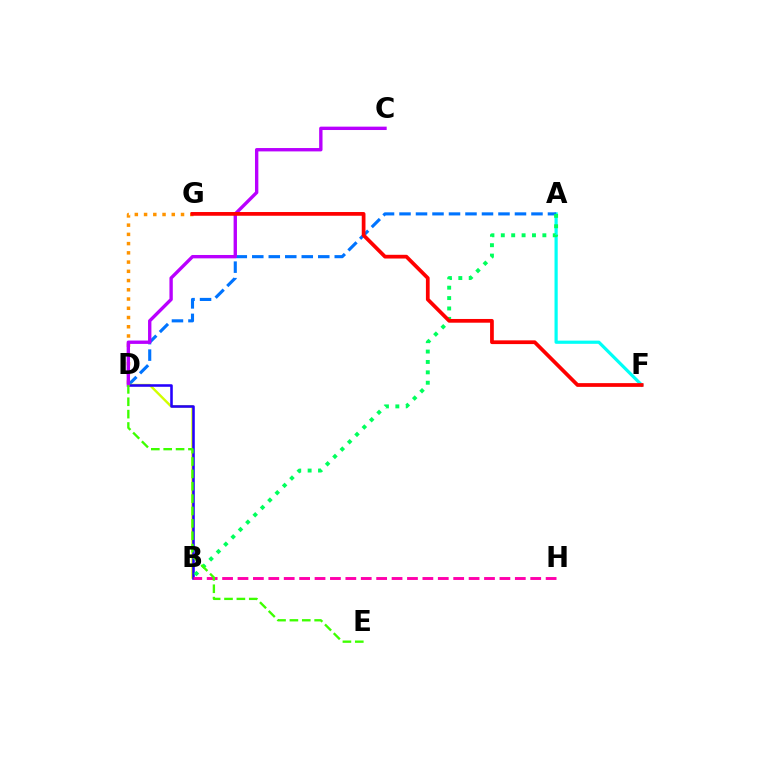{('A', 'F'): [{'color': '#00fff6', 'line_style': 'solid', 'thickness': 2.3}], ('D', 'G'): [{'color': '#ff9400', 'line_style': 'dotted', 'thickness': 2.51}], ('A', 'D'): [{'color': '#0074ff', 'line_style': 'dashed', 'thickness': 2.24}], ('B', 'D'): [{'color': '#d1ff00', 'line_style': 'solid', 'thickness': 1.72}, {'color': '#2500ff', 'line_style': 'solid', 'thickness': 1.85}], ('A', 'B'): [{'color': '#00ff5c', 'line_style': 'dotted', 'thickness': 2.82}], ('B', 'H'): [{'color': '#ff00ac', 'line_style': 'dashed', 'thickness': 2.09}], ('C', 'D'): [{'color': '#b900ff', 'line_style': 'solid', 'thickness': 2.42}], ('D', 'E'): [{'color': '#3dff00', 'line_style': 'dashed', 'thickness': 1.68}], ('F', 'G'): [{'color': '#ff0000', 'line_style': 'solid', 'thickness': 2.69}]}